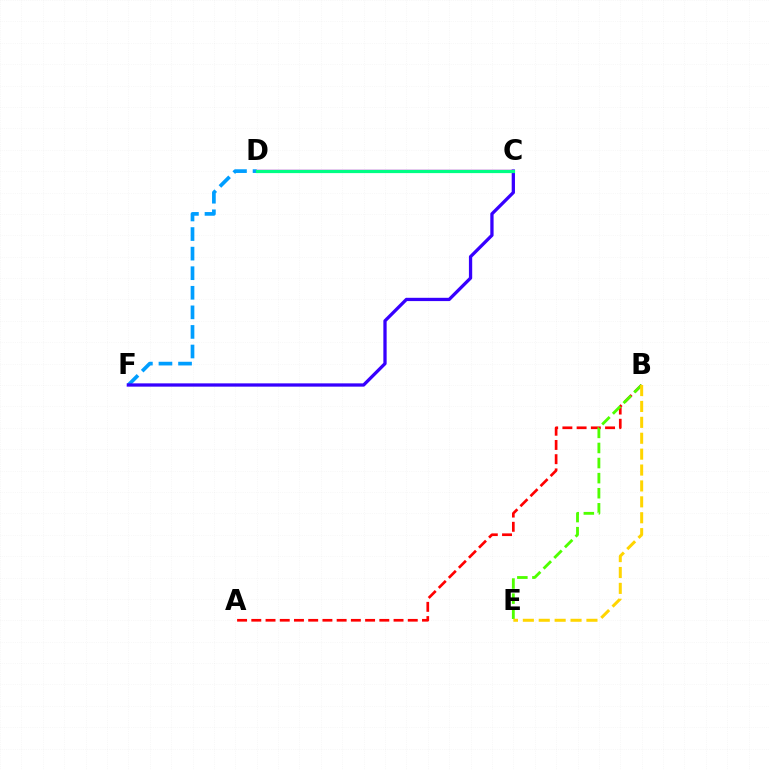{('A', 'B'): [{'color': '#ff0000', 'line_style': 'dashed', 'thickness': 1.93}], ('C', 'D'): [{'color': '#ff00ed', 'line_style': 'solid', 'thickness': 1.78}, {'color': '#00ff86', 'line_style': 'solid', 'thickness': 2.31}], ('D', 'F'): [{'color': '#009eff', 'line_style': 'dashed', 'thickness': 2.66}], ('B', 'E'): [{'color': '#4fff00', 'line_style': 'dashed', 'thickness': 2.05}, {'color': '#ffd500', 'line_style': 'dashed', 'thickness': 2.16}], ('C', 'F'): [{'color': '#3700ff', 'line_style': 'solid', 'thickness': 2.36}]}